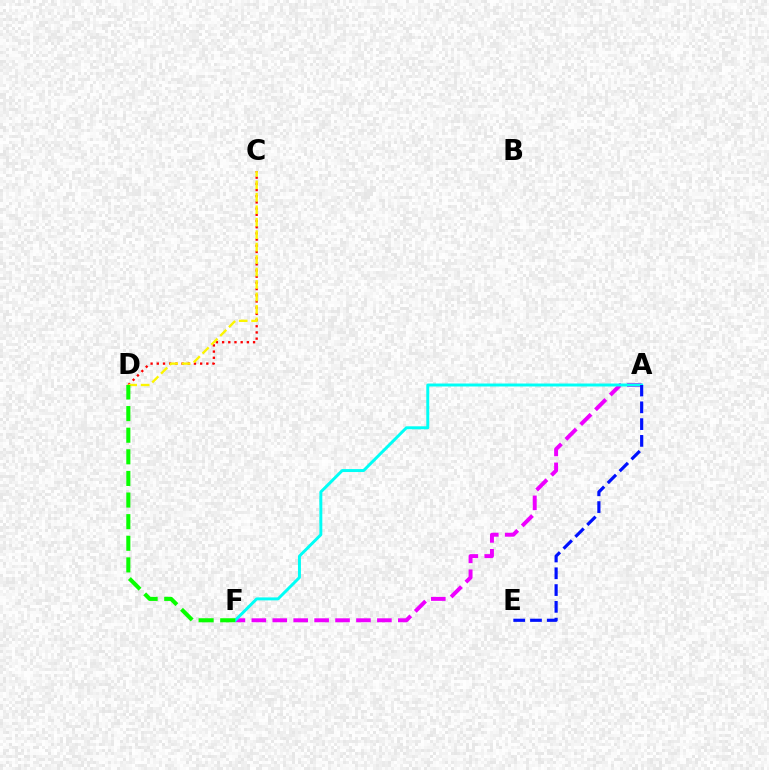{('A', 'F'): [{'color': '#ee00ff', 'line_style': 'dashed', 'thickness': 2.84}, {'color': '#00fff6', 'line_style': 'solid', 'thickness': 2.13}], ('C', 'D'): [{'color': '#ff0000', 'line_style': 'dotted', 'thickness': 1.68}, {'color': '#fcf500', 'line_style': 'dashed', 'thickness': 1.69}], ('A', 'E'): [{'color': '#0010ff', 'line_style': 'dashed', 'thickness': 2.28}], ('D', 'F'): [{'color': '#08ff00', 'line_style': 'dashed', 'thickness': 2.94}]}